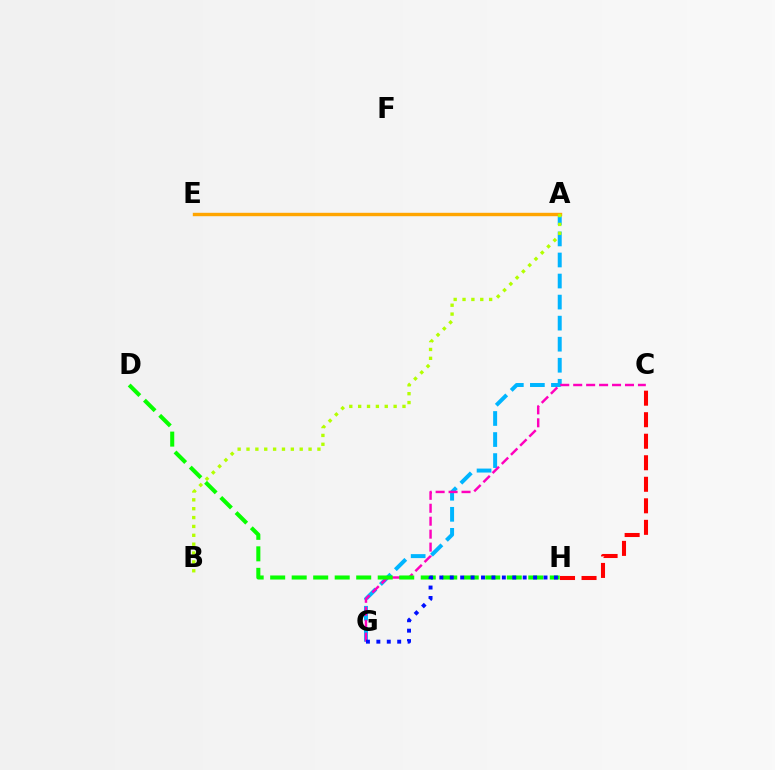{('A', 'G'): [{'color': '#00b5ff', 'line_style': 'dashed', 'thickness': 2.86}], ('A', 'E'): [{'color': '#9b00ff', 'line_style': 'dashed', 'thickness': 1.86}, {'color': '#00ff9d', 'line_style': 'dotted', 'thickness': 1.84}, {'color': '#ffa500', 'line_style': 'solid', 'thickness': 2.45}], ('C', 'H'): [{'color': '#ff0000', 'line_style': 'dashed', 'thickness': 2.92}], ('C', 'G'): [{'color': '#ff00bd', 'line_style': 'dashed', 'thickness': 1.76}], ('D', 'H'): [{'color': '#08ff00', 'line_style': 'dashed', 'thickness': 2.92}], ('G', 'H'): [{'color': '#0010ff', 'line_style': 'dotted', 'thickness': 2.83}], ('A', 'B'): [{'color': '#b3ff00', 'line_style': 'dotted', 'thickness': 2.41}]}